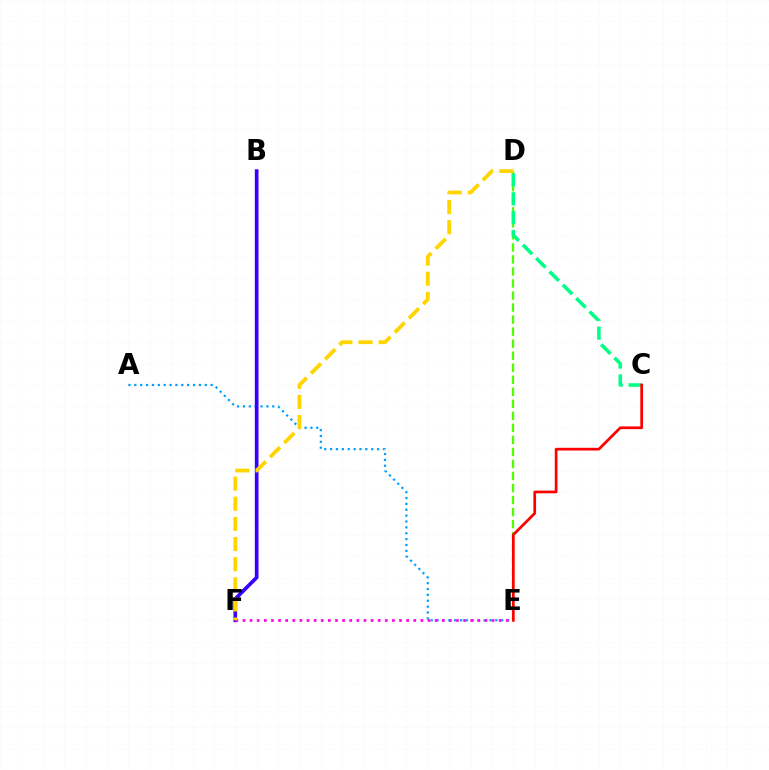{('A', 'E'): [{'color': '#009eff', 'line_style': 'dotted', 'thickness': 1.6}], ('D', 'E'): [{'color': '#4fff00', 'line_style': 'dashed', 'thickness': 1.63}], ('C', 'D'): [{'color': '#00ff86', 'line_style': 'dashed', 'thickness': 2.56}], ('B', 'F'): [{'color': '#3700ff', 'line_style': 'solid', 'thickness': 2.66}], ('E', 'F'): [{'color': '#ff00ed', 'line_style': 'dotted', 'thickness': 1.93}], ('C', 'E'): [{'color': '#ff0000', 'line_style': 'solid', 'thickness': 1.96}], ('D', 'F'): [{'color': '#ffd500', 'line_style': 'dashed', 'thickness': 2.74}]}